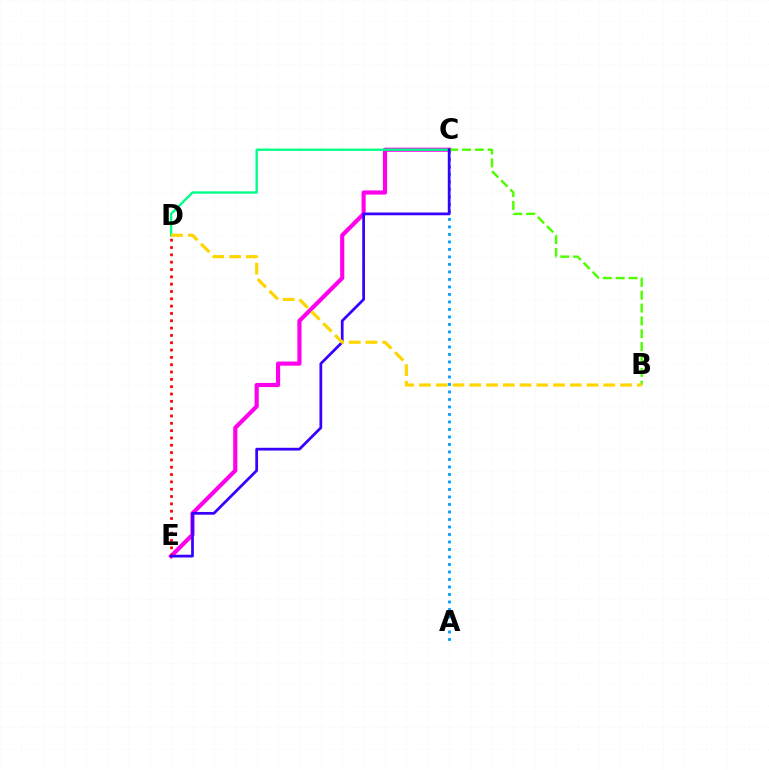{('C', 'E'): [{'color': '#ff00ed', 'line_style': 'solid', 'thickness': 2.98}, {'color': '#3700ff', 'line_style': 'solid', 'thickness': 1.98}], ('A', 'C'): [{'color': '#009eff', 'line_style': 'dotted', 'thickness': 2.04}], ('C', 'D'): [{'color': '#00ff86', 'line_style': 'solid', 'thickness': 1.71}], ('B', 'C'): [{'color': '#4fff00', 'line_style': 'dashed', 'thickness': 1.75}], ('D', 'E'): [{'color': '#ff0000', 'line_style': 'dotted', 'thickness': 1.99}], ('B', 'D'): [{'color': '#ffd500', 'line_style': 'dashed', 'thickness': 2.28}]}